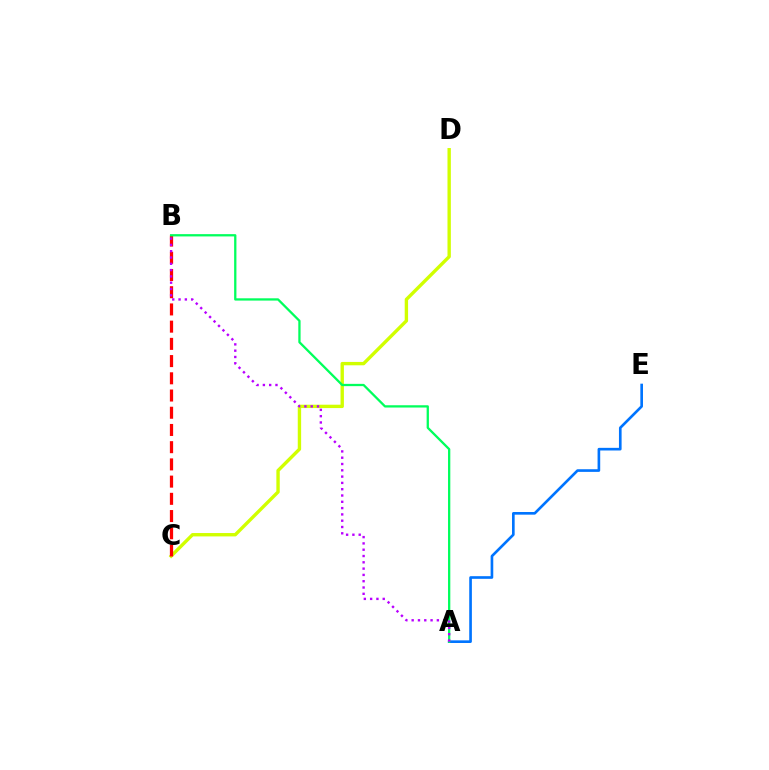{('C', 'D'): [{'color': '#d1ff00', 'line_style': 'solid', 'thickness': 2.43}], ('A', 'E'): [{'color': '#0074ff', 'line_style': 'solid', 'thickness': 1.91}], ('B', 'C'): [{'color': '#ff0000', 'line_style': 'dashed', 'thickness': 2.34}], ('A', 'B'): [{'color': '#00ff5c', 'line_style': 'solid', 'thickness': 1.65}, {'color': '#b900ff', 'line_style': 'dotted', 'thickness': 1.71}]}